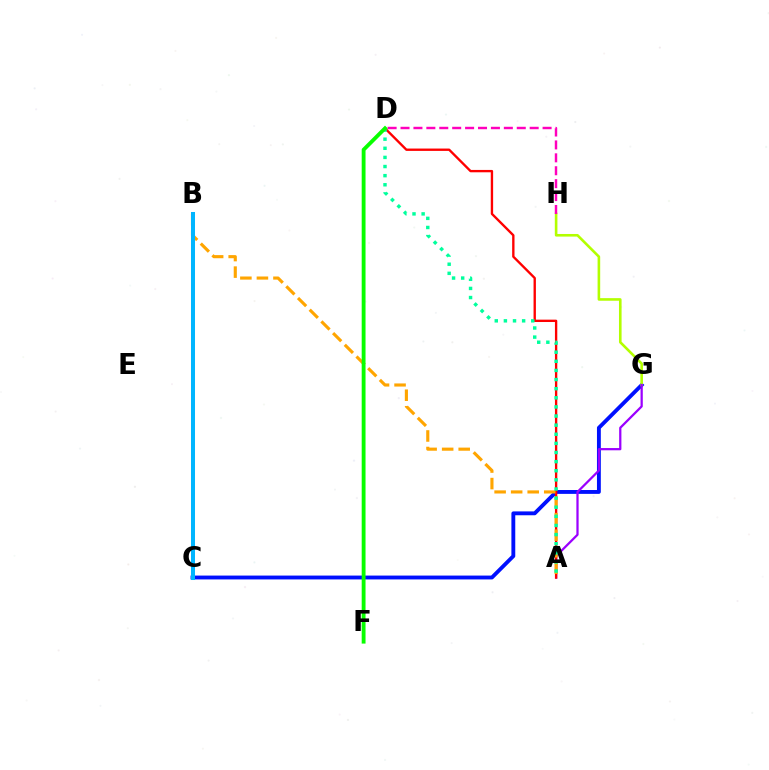{('C', 'G'): [{'color': '#0010ff', 'line_style': 'solid', 'thickness': 2.78}], ('G', 'H'): [{'color': '#b3ff00', 'line_style': 'solid', 'thickness': 1.88}], ('A', 'G'): [{'color': '#9b00ff', 'line_style': 'solid', 'thickness': 1.62}], ('D', 'H'): [{'color': '#ff00bd', 'line_style': 'dashed', 'thickness': 1.75}], ('A', 'D'): [{'color': '#ff0000', 'line_style': 'solid', 'thickness': 1.7}, {'color': '#00ff9d', 'line_style': 'dotted', 'thickness': 2.48}], ('A', 'B'): [{'color': '#ffa500', 'line_style': 'dashed', 'thickness': 2.25}], ('B', 'C'): [{'color': '#00b5ff', 'line_style': 'solid', 'thickness': 2.89}], ('D', 'F'): [{'color': '#08ff00', 'line_style': 'solid', 'thickness': 2.77}]}